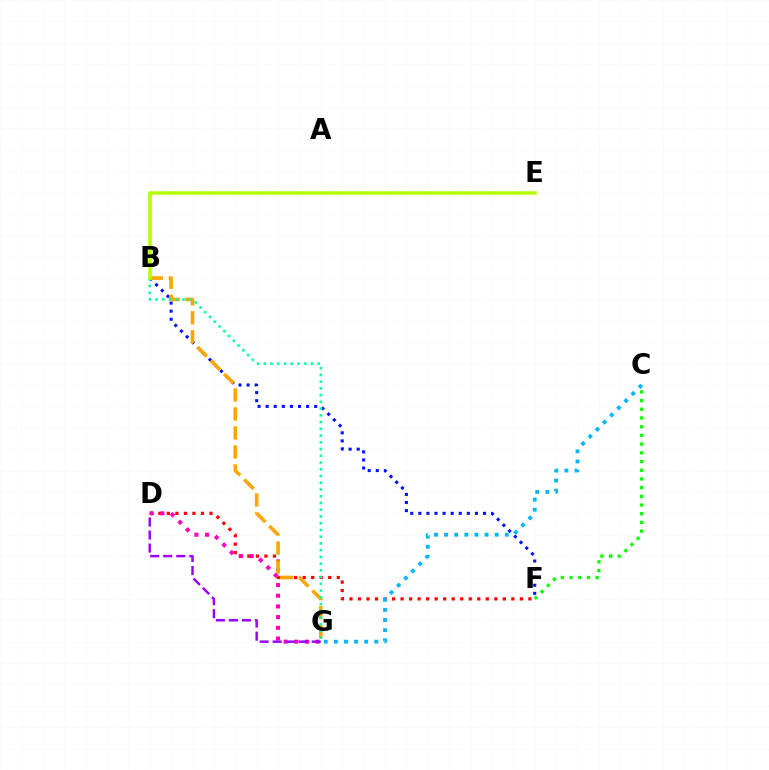{('B', 'F'): [{'color': '#0010ff', 'line_style': 'dotted', 'thickness': 2.2}], ('C', 'F'): [{'color': '#08ff00', 'line_style': 'dotted', 'thickness': 2.37}], ('D', 'F'): [{'color': '#ff0000', 'line_style': 'dotted', 'thickness': 2.32}], ('B', 'G'): [{'color': '#ffa500', 'line_style': 'dashed', 'thickness': 2.58}, {'color': '#00ff9d', 'line_style': 'dotted', 'thickness': 1.83}], ('D', 'G'): [{'color': '#ff00bd', 'line_style': 'dotted', 'thickness': 2.91}, {'color': '#9b00ff', 'line_style': 'dashed', 'thickness': 1.77}], ('B', 'E'): [{'color': '#b3ff00', 'line_style': 'solid', 'thickness': 2.54}], ('C', 'G'): [{'color': '#00b5ff', 'line_style': 'dotted', 'thickness': 2.75}]}